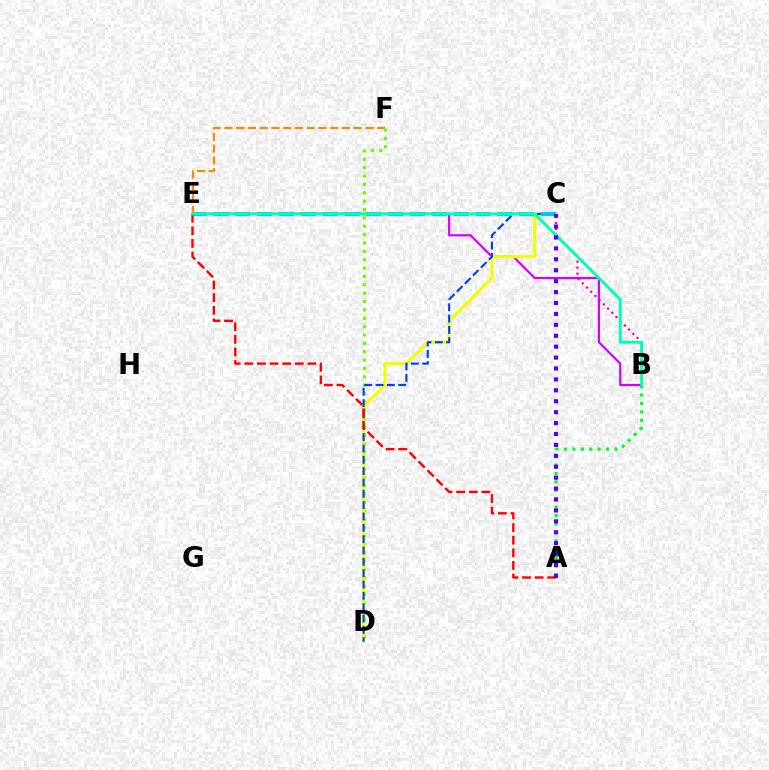{('A', 'B'): [{'color': '#00ff27', 'line_style': 'dotted', 'thickness': 2.29}], ('E', 'F'): [{'color': '#ff8800', 'line_style': 'dashed', 'thickness': 1.6}], ('D', 'F'): [{'color': '#66ff00', 'line_style': 'dotted', 'thickness': 2.27}], ('B', 'E'): [{'color': '#d600ff', 'line_style': 'solid', 'thickness': 1.61}, {'color': '#00ffaf', 'line_style': 'solid', 'thickness': 2.1}], ('B', 'C'): [{'color': '#ff00a0', 'line_style': 'dotted', 'thickness': 1.62}], ('C', 'D'): [{'color': '#eeff00', 'line_style': 'solid', 'thickness': 2.21}, {'color': '#003fff', 'line_style': 'dashed', 'thickness': 1.54}], ('C', 'E'): [{'color': '#00c7ff', 'line_style': 'dashed', 'thickness': 2.96}], ('A', 'E'): [{'color': '#ff0000', 'line_style': 'dashed', 'thickness': 1.71}], ('A', 'C'): [{'color': '#4f00ff', 'line_style': 'dotted', 'thickness': 2.97}]}